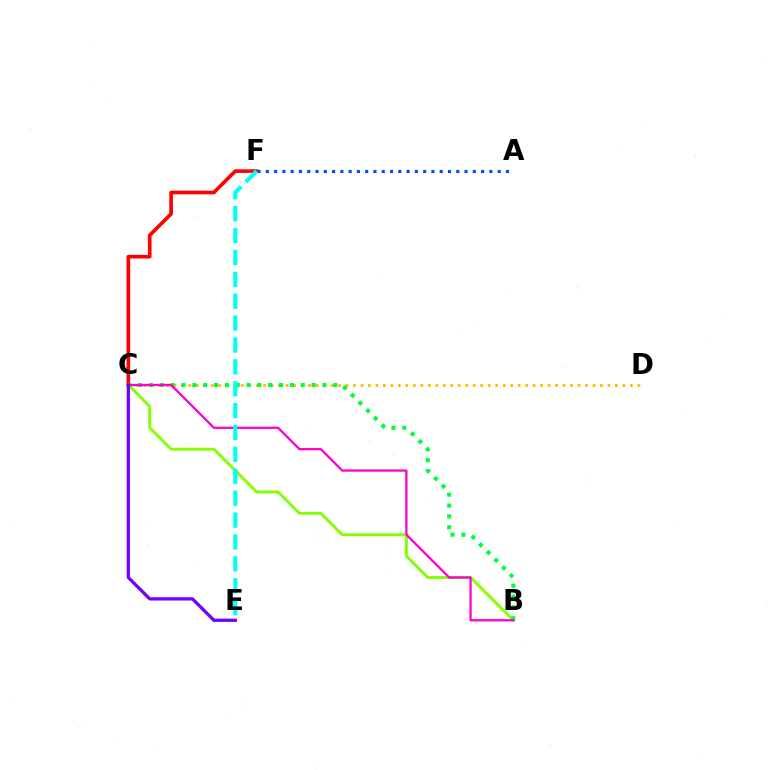{('C', 'F'): [{'color': '#ff0000', 'line_style': 'solid', 'thickness': 2.64}], ('B', 'C'): [{'color': '#84ff00', 'line_style': 'solid', 'thickness': 2.09}, {'color': '#00ff39', 'line_style': 'dotted', 'thickness': 2.95}, {'color': '#ff00cf', 'line_style': 'solid', 'thickness': 1.65}], ('C', 'D'): [{'color': '#ffbd00', 'line_style': 'dotted', 'thickness': 2.03}], ('A', 'F'): [{'color': '#004bff', 'line_style': 'dotted', 'thickness': 2.25}], ('C', 'E'): [{'color': '#7200ff', 'line_style': 'solid', 'thickness': 2.35}], ('E', 'F'): [{'color': '#00fff6', 'line_style': 'dashed', 'thickness': 2.97}]}